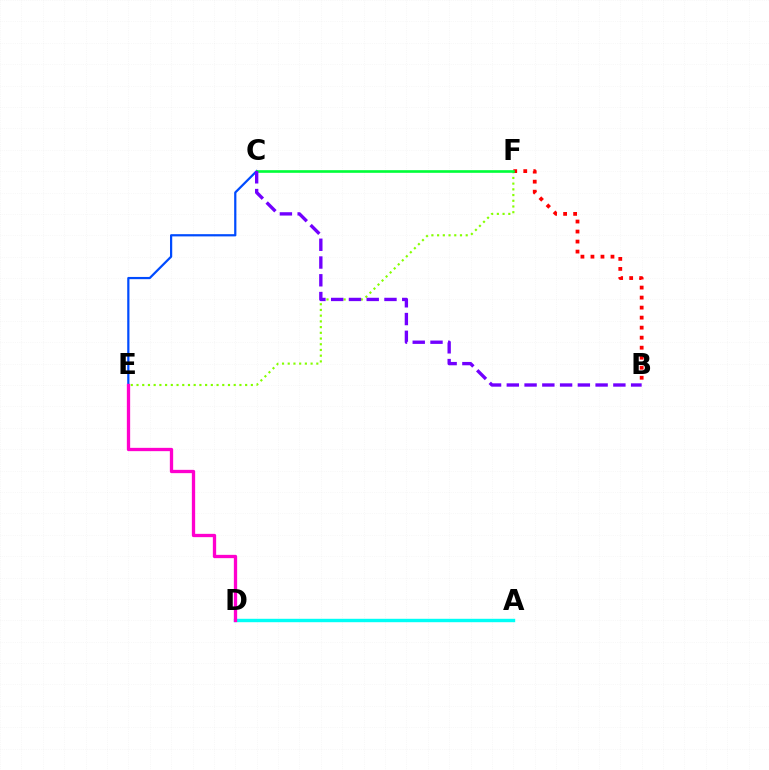{('C', 'E'): [{'color': '#004bff', 'line_style': 'solid', 'thickness': 1.6}], ('A', 'D'): [{'color': '#ffbd00', 'line_style': 'solid', 'thickness': 2.12}, {'color': '#00fff6', 'line_style': 'solid', 'thickness': 2.45}], ('E', 'F'): [{'color': '#84ff00', 'line_style': 'dotted', 'thickness': 1.55}], ('B', 'F'): [{'color': '#ff0000', 'line_style': 'dotted', 'thickness': 2.72}], ('D', 'E'): [{'color': '#ff00cf', 'line_style': 'solid', 'thickness': 2.38}], ('C', 'F'): [{'color': '#00ff39', 'line_style': 'solid', 'thickness': 1.9}], ('B', 'C'): [{'color': '#7200ff', 'line_style': 'dashed', 'thickness': 2.41}]}